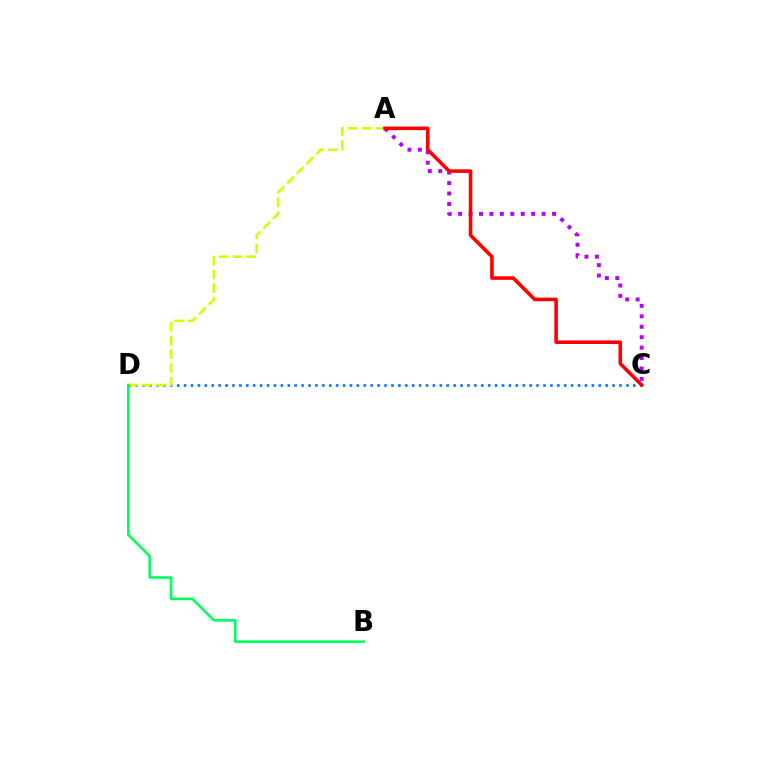{('C', 'D'): [{'color': '#0074ff', 'line_style': 'dotted', 'thickness': 1.88}], ('A', 'C'): [{'color': '#b900ff', 'line_style': 'dotted', 'thickness': 2.84}, {'color': '#ff0000', 'line_style': 'solid', 'thickness': 2.57}], ('A', 'D'): [{'color': '#d1ff00', 'line_style': 'dashed', 'thickness': 1.87}], ('B', 'D'): [{'color': '#00ff5c', 'line_style': 'solid', 'thickness': 1.89}]}